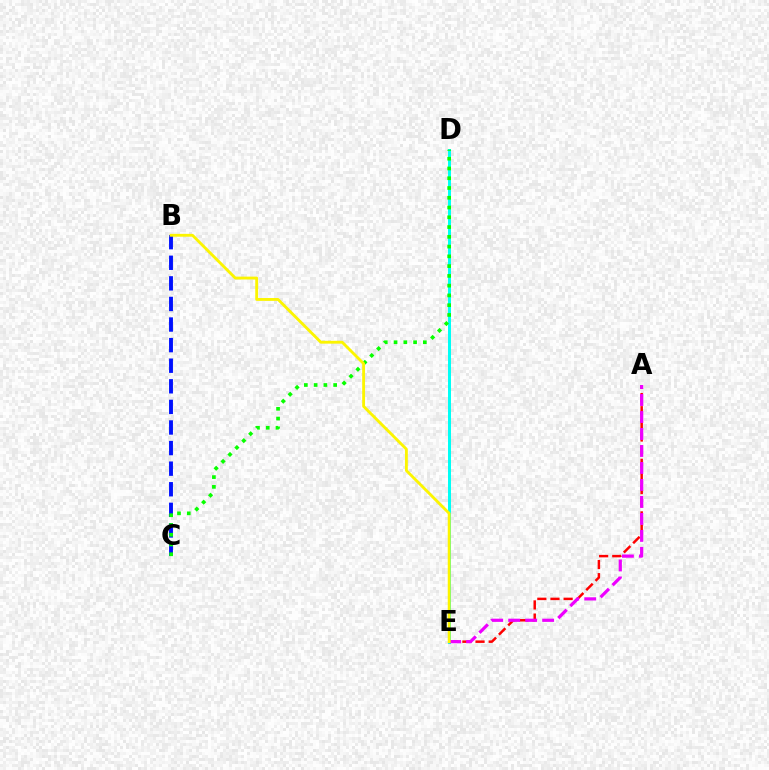{('A', 'E'): [{'color': '#ff0000', 'line_style': 'dashed', 'thickness': 1.79}, {'color': '#ee00ff', 'line_style': 'dashed', 'thickness': 2.31}], ('D', 'E'): [{'color': '#00fff6', 'line_style': 'solid', 'thickness': 2.15}], ('B', 'C'): [{'color': '#0010ff', 'line_style': 'dashed', 'thickness': 2.8}], ('C', 'D'): [{'color': '#08ff00', 'line_style': 'dotted', 'thickness': 2.65}], ('B', 'E'): [{'color': '#fcf500', 'line_style': 'solid', 'thickness': 2.05}]}